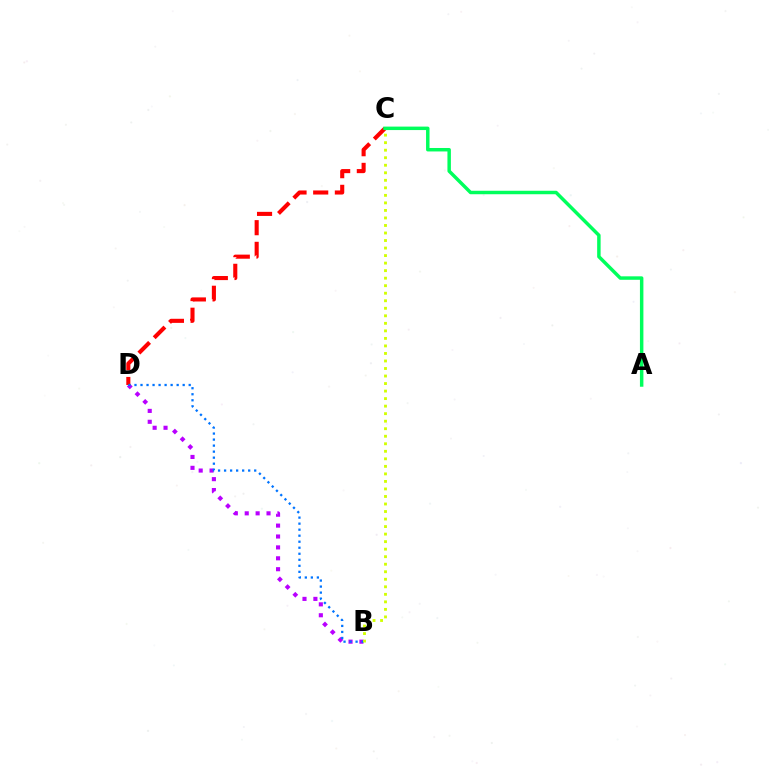{('B', 'D'): [{'color': '#b900ff', 'line_style': 'dotted', 'thickness': 2.96}, {'color': '#0074ff', 'line_style': 'dotted', 'thickness': 1.64}], ('C', 'D'): [{'color': '#ff0000', 'line_style': 'dashed', 'thickness': 2.94}], ('B', 'C'): [{'color': '#d1ff00', 'line_style': 'dotted', 'thickness': 2.05}], ('A', 'C'): [{'color': '#00ff5c', 'line_style': 'solid', 'thickness': 2.49}]}